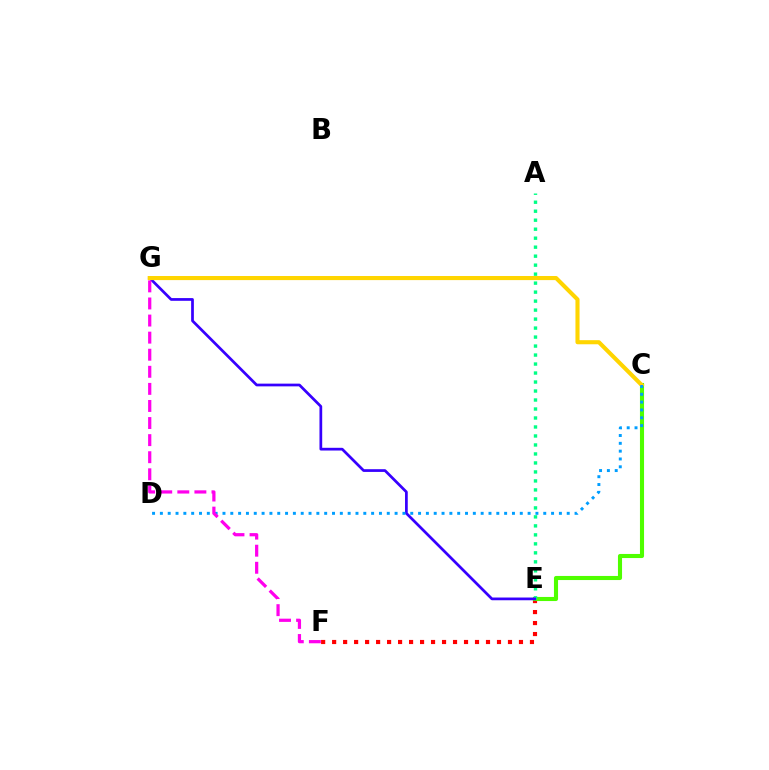{('E', 'F'): [{'color': '#ff0000', 'line_style': 'dotted', 'thickness': 2.99}], ('C', 'E'): [{'color': '#4fff00', 'line_style': 'solid', 'thickness': 2.95}], ('A', 'E'): [{'color': '#00ff86', 'line_style': 'dotted', 'thickness': 2.44}], ('E', 'G'): [{'color': '#3700ff', 'line_style': 'solid', 'thickness': 1.96}], ('C', 'G'): [{'color': '#ffd500', 'line_style': 'solid', 'thickness': 2.95}], ('C', 'D'): [{'color': '#009eff', 'line_style': 'dotted', 'thickness': 2.13}], ('F', 'G'): [{'color': '#ff00ed', 'line_style': 'dashed', 'thickness': 2.32}]}